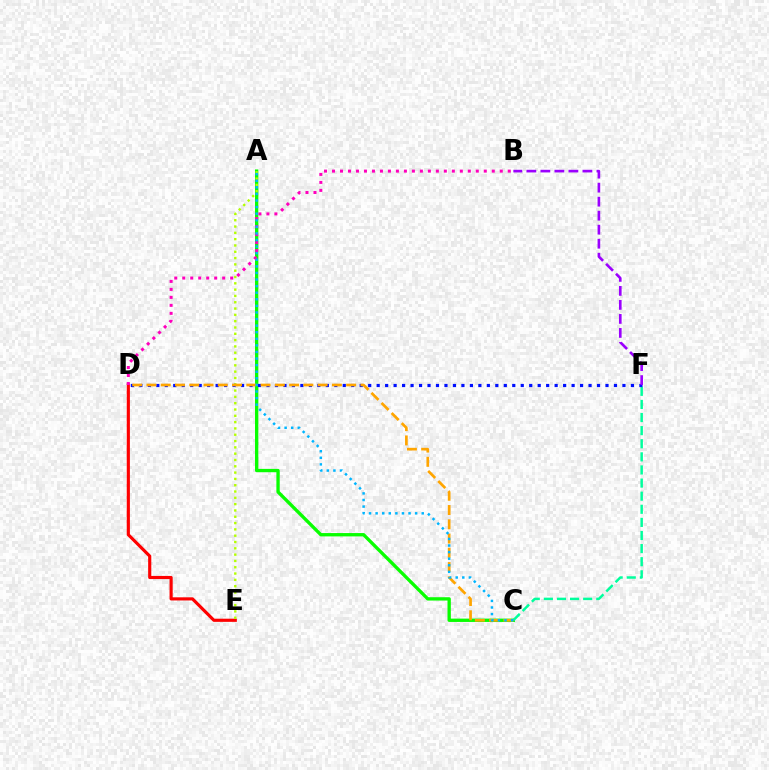{('A', 'C'): [{'color': '#08ff00', 'line_style': 'solid', 'thickness': 2.4}, {'color': '#00b5ff', 'line_style': 'dotted', 'thickness': 1.79}], ('D', 'E'): [{'color': '#ff0000', 'line_style': 'solid', 'thickness': 2.27}], ('C', 'F'): [{'color': '#00ff9d', 'line_style': 'dashed', 'thickness': 1.78}], ('A', 'E'): [{'color': '#b3ff00', 'line_style': 'dotted', 'thickness': 1.71}], ('B', 'D'): [{'color': '#ff00bd', 'line_style': 'dotted', 'thickness': 2.17}], ('D', 'F'): [{'color': '#0010ff', 'line_style': 'dotted', 'thickness': 2.3}], ('B', 'F'): [{'color': '#9b00ff', 'line_style': 'dashed', 'thickness': 1.9}], ('C', 'D'): [{'color': '#ffa500', 'line_style': 'dashed', 'thickness': 1.94}]}